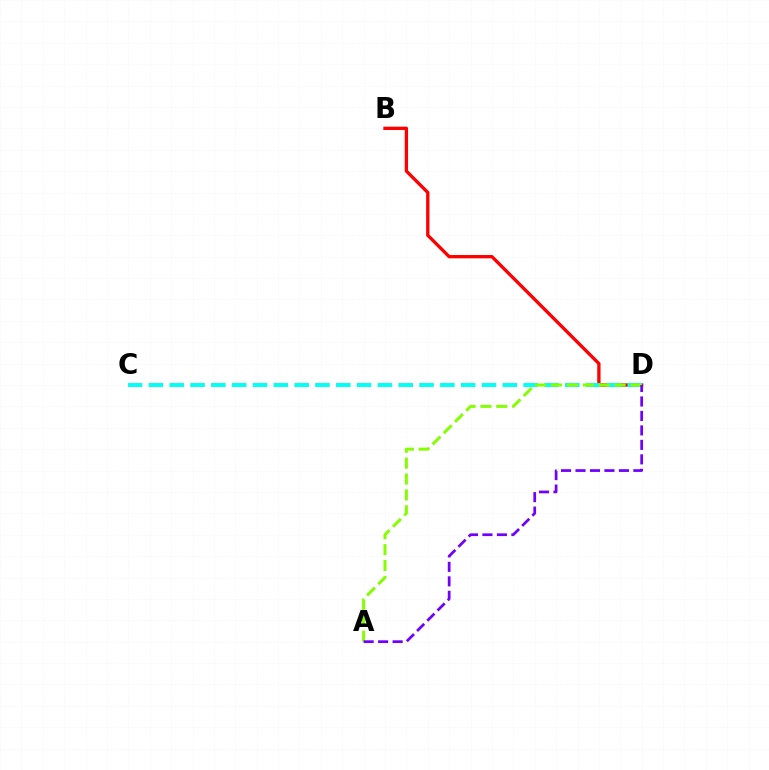{('B', 'D'): [{'color': '#ff0000', 'line_style': 'solid', 'thickness': 2.38}], ('C', 'D'): [{'color': '#00fff6', 'line_style': 'dashed', 'thickness': 2.83}], ('A', 'D'): [{'color': '#84ff00', 'line_style': 'dashed', 'thickness': 2.16}, {'color': '#7200ff', 'line_style': 'dashed', 'thickness': 1.97}]}